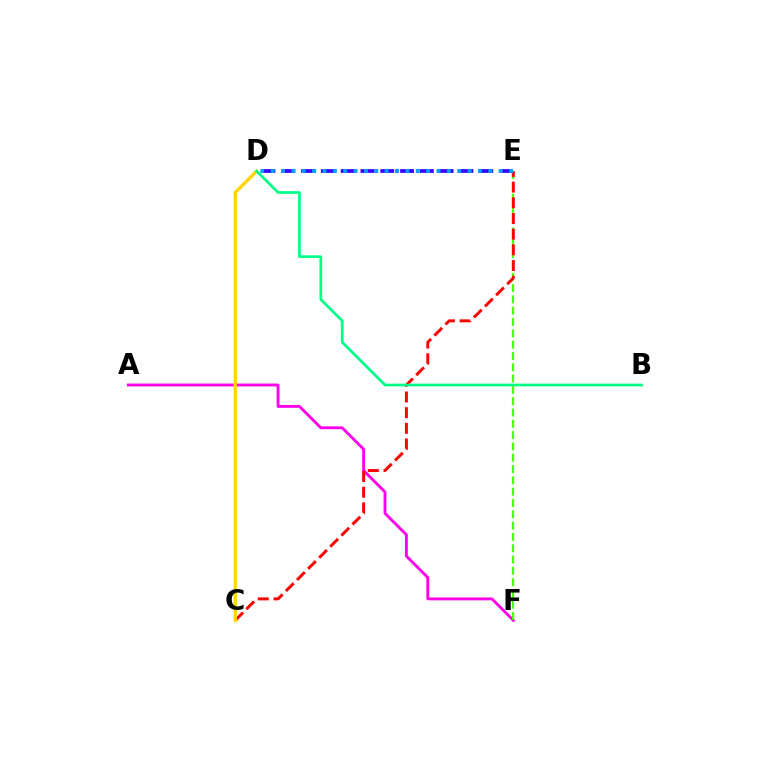{('A', 'F'): [{'color': '#ff00ed', 'line_style': 'solid', 'thickness': 2.06}], ('E', 'F'): [{'color': '#4fff00', 'line_style': 'dashed', 'thickness': 1.54}], ('C', 'E'): [{'color': '#ff0000', 'line_style': 'dashed', 'thickness': 2.13}], ('D', 'E'): [{'color': '#3700ff', 'line_style': 'dashed', 'thickness': 2.69}, {'color': '#009eff', 'line_style': 'dotted', 'thickness': 2.82}], ('C', 'D'): [{'color': '#ffd500', 'line_style': 'solid', 'thickness': 2.35}], ('B', 'D'): [{'color': '#00ff86', 'line_style': 'solid', 'thickness': 1.97}]}